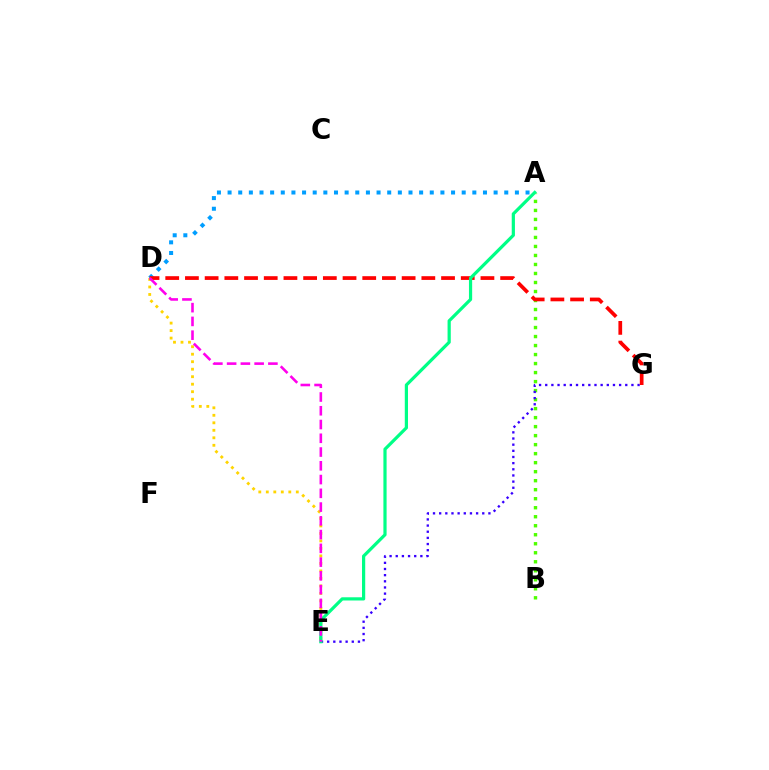{('A', 'D'): [{'color': '#009eff', 'line_style': 'dotted', 'thickness': 2.89}], ('D', 'E'): [{'color': '#ffd500', 'line_style': 'dotted', 'thickness': 2.04}, {'color': '#ff00ed', 'line_style': 'dashed', 'thickness': 1.87}], ('A', 'B'): [{'color': '#4fff00', 'line_style': 'dotted', 'thickness': 2.45}], ('E', 'G'): [{'color': '#3700ff', 'line_style': 'dotted', 'thickness': 1.67}], ('D', 'G'): [{'color': '#ff0000', 'line_style': 'dashed', 'thickness': 2.68}], ('A', 'E'): [{'color': '#00ff86', 'line_style': 'solid', 'thickness': 2.31}]}